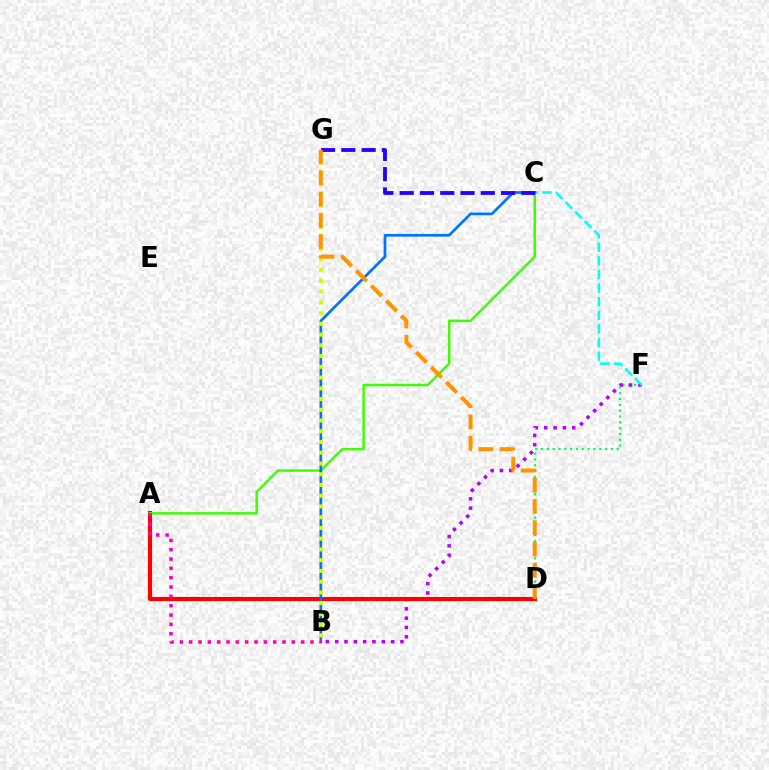{('D', 'F'): [{'color': '#00ff5c', 'line_style': 'dotted', 'thickness': 1.58}], ('B', 'F'): [{'color': '#b900ff', 'line_style': 'dotted', 'thickness': 2.53}], ('A', 'D'): [{'color': '#ff0000', 'line_style': 'solid', 'thickness': 2.96}], ('A', 'C'): [{'color': '#3dff00', 'line_style': 'solid', 'thickness': 1.77}], ('C', 'F'): [{'color': '#00fff6', 'line_style': 'dashed', 'thickness': 1.85}], ('B', 'C'): [{'color': '#0074ff', 'line_style': 'solid', 'thickness': 1.94}], ('A', 'B'): [{'color': '#ff00ac', 'line_style': 'dotted', 'thickness': 2.53}], ('B', 'G'): [{'color': '#d1ff00', 'line_style': 'dotted', 'thickness': 2.92}], ('C', 'G'): [{'color': '#2500ff', 'line_style': 'dashed', 'thickness': 2.75}], ('D', 'G'): [{'color': '#ff9400', 'line_style': 'dashed', 'thickness': 2.89}]}